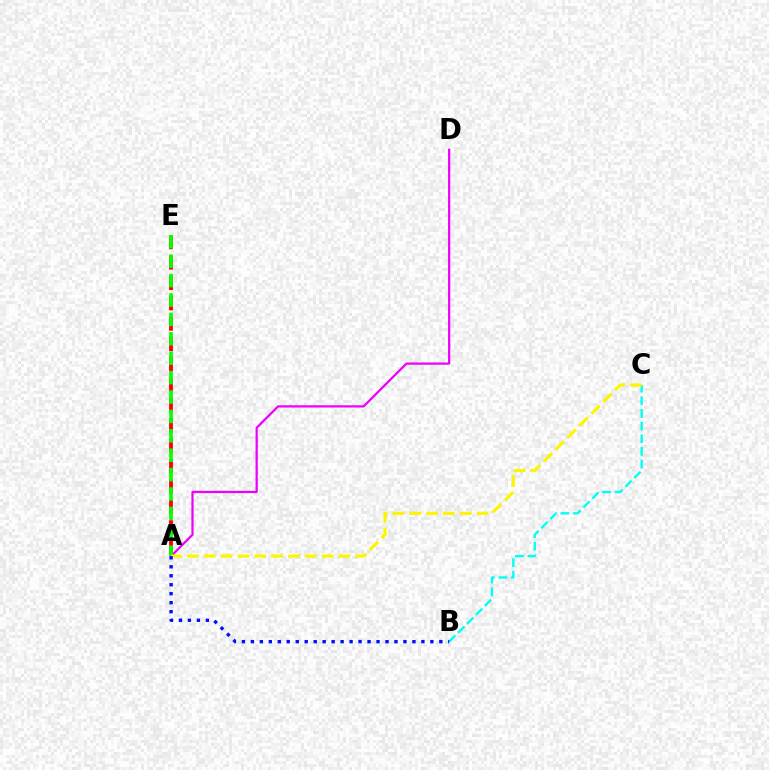{('A', 'E'): [{'color': '#ff0000', 'line_style': 'dashed', 'thickness': 2.77}, {'color': '#08ff00', 'line_style': 'dashed', 'thickness': 2.64}], ('A', 'D'): [{'color': '#ee00ff', 'line_style': 'solid', 'thickness': 1.62}], ('B', 'C'): [{'color': '#00fff6', 'line_style': 'dashed', 'thickness': 1.72}], ('A', 'C'): [{'color': '#fcf500', 'line_style': 'dashed', 'thickness': 2.29}], ('A', 'B'): [{'color': '#0010ff', 'line_style': 'dotted', 'thickness': 2.44}]}